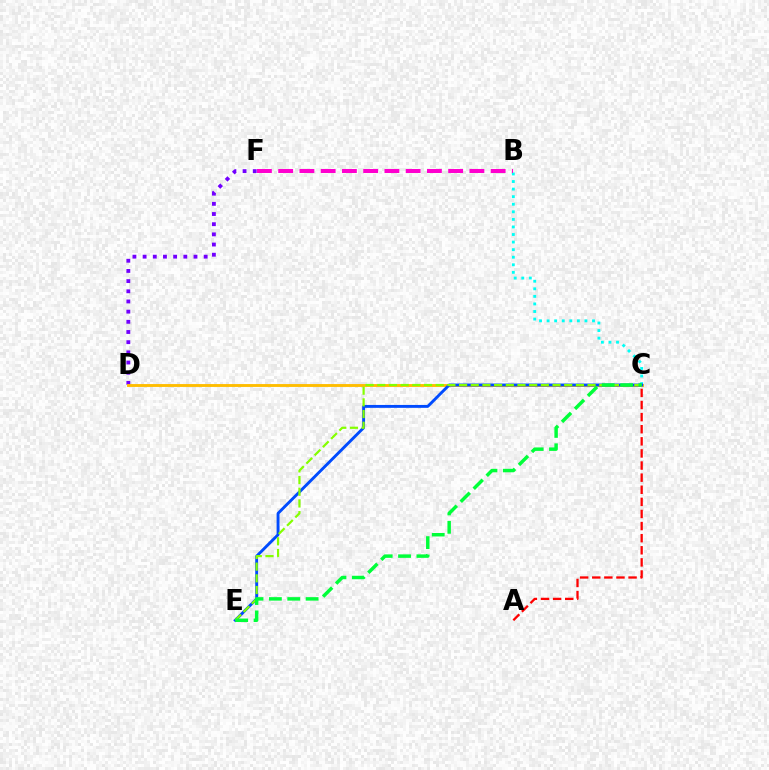{('B', 'C'): [{'color': '#00fff6', 'line_style': 'dotted', 'thickness': 2.06}], ('D', 'F'): [{'color': '#7200ff', 'line_style': 'dotted', 'thickness': 2.76}], ('B', 'F'): [{'color': '#ff00cf', 'line_style': 'dashed', 'thickness': 2.89}], ('C', 'D'): [{'color': '#ffbd00', 'line_style': 'solid', 'thickness': 2.07}], ('C', 'E'): [{'color': '#004bff', 'line_style': 'solid', 'thickness': 2.09}, {'color': '#84ff00', 'line_style': 'dashed', 'thickness': 1.59}, {'color': '#00ff39', 'line_style': 'dashed', 'thickness': 2.49}], ('A', 'C'): [{'color': '#ff0000', 'line_style': 'dashed', 'thickness': 1.64}]}